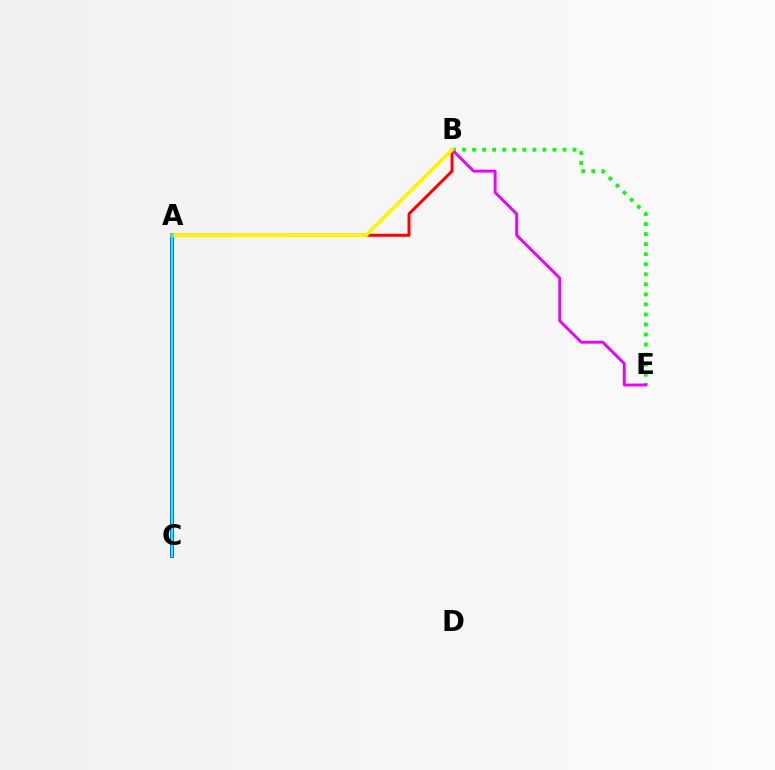{('A', 'B'): [{'color': '#ff0000', 'line_style': 'solid', 'thickness': 2.14}, {'color': '#fcf500', 'line_style': 'solid', 'thickness': 2.64}], ('B', 'E'): [{'color': '#08ff00', 'line_style': 'dotted', 'thickness': 2.73}, {'color': '#ee00ff', 'line_style': 'solid', 'thickness': 2.09}], ('A', 'C'): [{'color': '#0010ff', 'line_style': 'solid', 'thickness': 2.57}, {'color': '#00fff6', 'line_style': 'solid', 'thickness': 1.68}]}